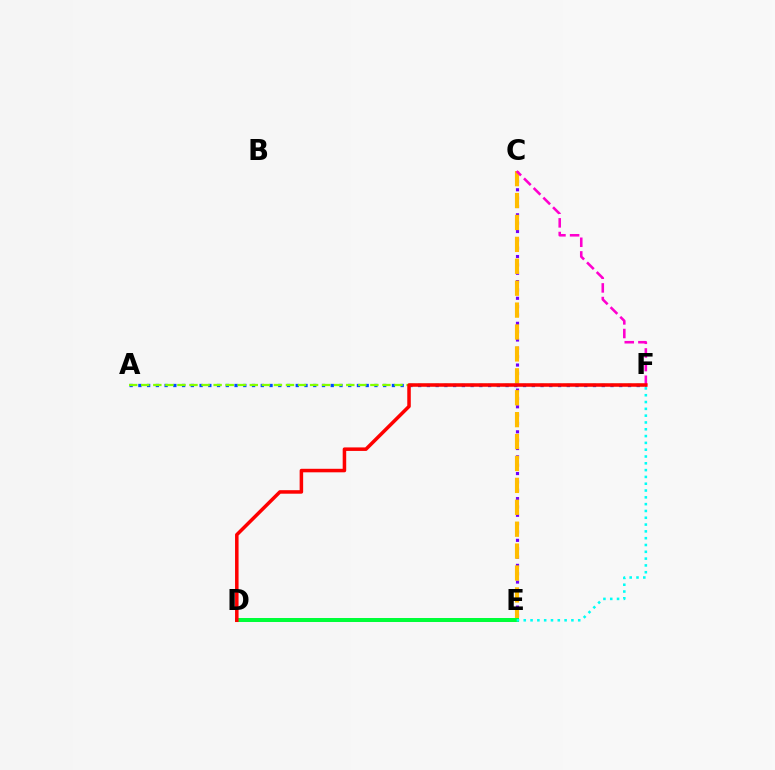{('C', 'E'): [{'color': '#7200ff', 'line_style': 'dotted', 'thickness': 2.27}, {'color': '#ffbd00', 'line_style': 'dashed', 'thickness': 2.98}], ('A', 'F'): [{'color': '#004bff', 'line_style': 'dotted', 'thickness': 2.38}, {'color': '#84ff00', 'line_style': 'dashed', 'thickness': 1.64}], ('C', 'F'): [{'color': '#ff00cf', 'line_style': 'dashed', 'thickness': 1.85}], ('D', 'E'): [{'color': '#00ff39', 'line_style': 'solid', 'thickness': 2.87}], ('D', 'F'): [{'color': '#ff0000', 'line_style': 'solid', 'thickness': 2.53}], ('E', 'F'): [{'color': '#00fff6', 'line_style': 'dotted', 'thickness': 1.85}]}